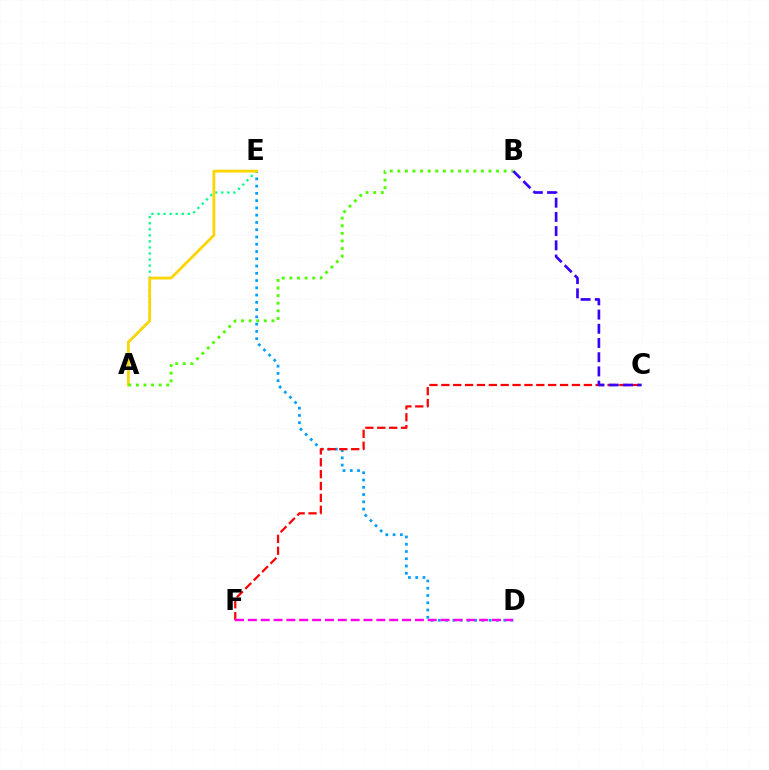{('D', 'E'): [{'color': '#009eff', 'line_style': 'dotted', 'thickness': 1.97}], ('A', 'E'): [{'color': '#00ff86', 'line_style': 'dotted', 'thickness': 1.64}, {'color': '#ffd500', 'line_style': 'solid', 'thickness': 2.0}], ('C', 'F'): [{'color': '#ff0000', 'line_style': 'dashed', 'thickness': 1.61}], ('D', 'F'): [{'color': '#ff00ed', 'line_style': 'dashed', 'thickness': 1.75}], ('A', 'B'): [{'color': '#4fff00', 'line_style': 'dotted', 'thickness': 2.06}], ('B', 'C'): [{'color': '#3700ff', 'line_style': 'dashed', 'thickness': 1.93}]}